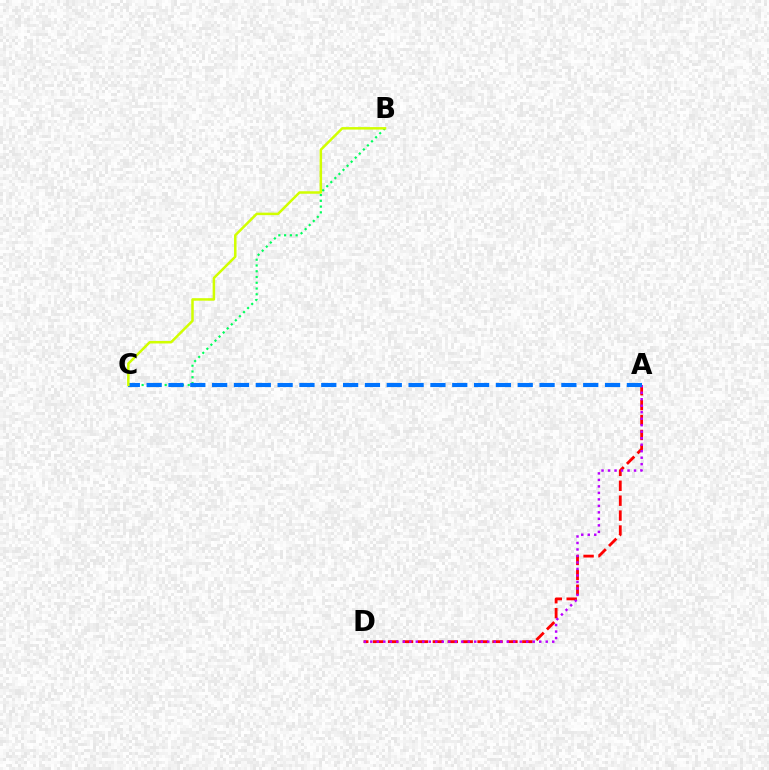{('A', 'D'): [{'color': '#ff0000', 'line_style': 'dashed', 'thickness': 2.03}, {'color': '#b900ff', 'line_style': 'dotted', 'thickness': 1.77}], ('B', 'C'): [{'color': '#00ff5c', 'line_style': 'dotted', 'thickness': 1.57}, {'color': '#d1ff00', 'line_style': 'solid', 'thickness': 1.8}], ('A', 'C'): [{'color': '#0074ff', 'line_style': 'dashed', 'thickness': 2.97}]}